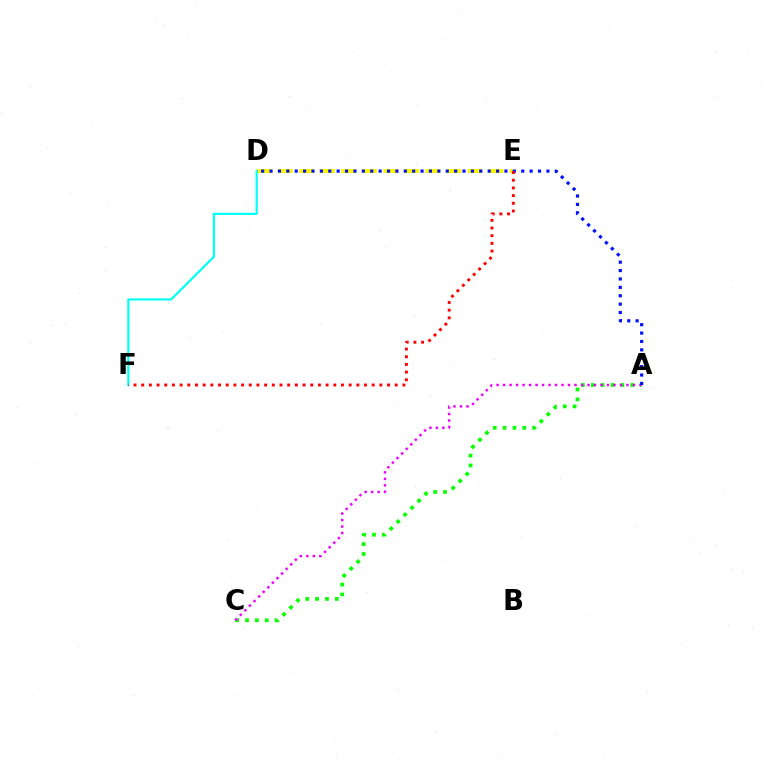{('A', 'C'): [{'color': '#08ff00', 'line_style': 'dotted', 'thickness': 2.68}, {'color': '#ee00ff', 'line_style': 'dotted', 'thickness': 1.76}], ('D', 'E'): [{'color': '#fcf500', 'line_style': 'dashed', 'thickness': 2.86}], ('A', 'D'): [{'color': '#0010ff', 'line_style': 'dotted', 'thickness': 2.28}], ('D', 'F'): [{'color': '#00fff6', 'line_style': 'solid', 'thickness': 1.56}], ('E', 'F'): [{'color': '#ff0000', 'line_style': 'dotted', 'thickness': 2.09}]}